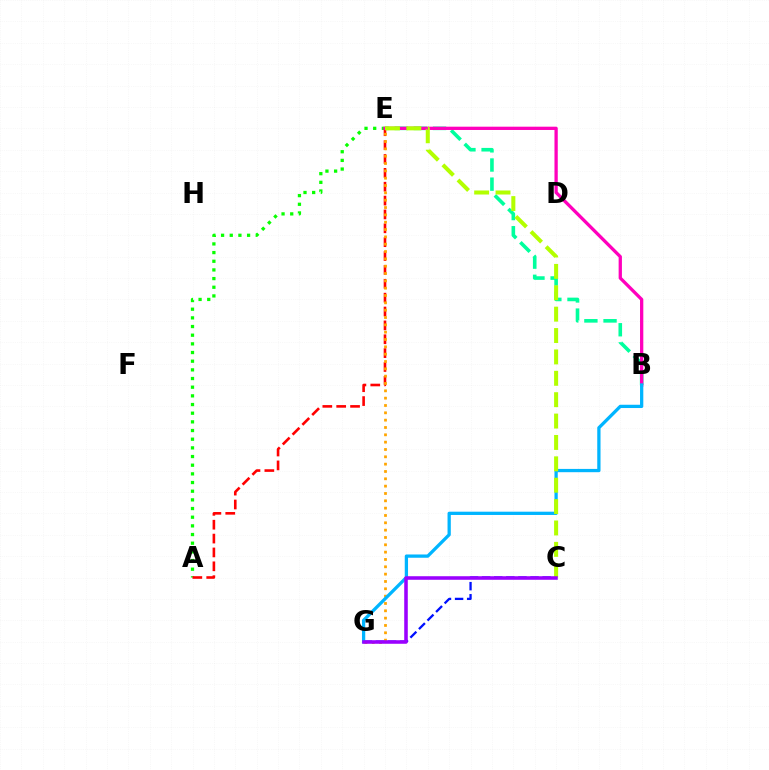{('A', 'E'): [{'color': '#08ff00', 'line_style': 'dotted', 'thickness': 2.35}, {'color': '#ff0000', 'line_style': 'dashed', 'thickness': 1.88}], ('B', 'E'): [{'color': '#00ff9d', 'line_style': 'dashed', 'thickness': 2.6}, {'color': '#ff00bd', 'line_style': 'solid', 'thickness': 2.37}], ('C', 'G'): [{'color': '#0010ff', 'line_style': 'dashed', 'thickness': 1.64}, {'color': '#9b00ff', 'line_style': 'solid', 'thickness': 2.56}], ('E', 'G'): [{'color': '#ffa500', 'line_style': 'dotted', 'thickness': 1.99}], ('B', 'G'): [{'color': '#00b5ff', 'line_style': 'solid', 'thickness': 2.36}], ('C', 'E'): [{'color': '#b3ff00', 'line_style': 'dashed', 'thickness': 2.9}]}